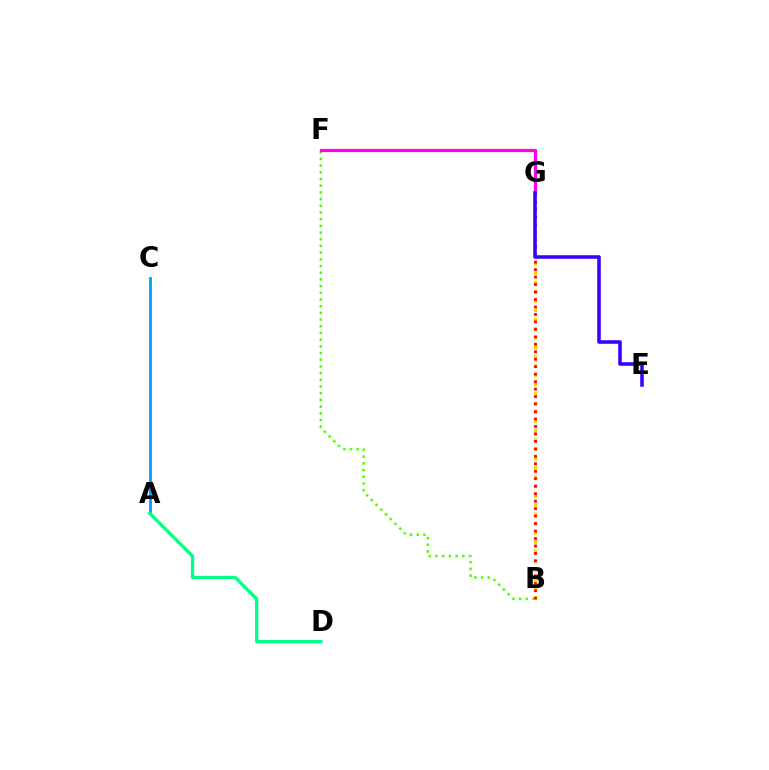{('B', 'F'): [{'color': '#4fff00', 'line_style': 'dotted', 'thickness': 1.82}], ('A', 'C'): [{'color': '#009eff', 'line_style': 'solid', 'thickness': 2.03}], ('B', 'G'): [{'color': '#ffd500', 'line_style': 'dotted', 'thickness': 2.52}, {'color': '#ff0000', 'line_style': 'dotted', 'thickness': 2.03}], ('A', 'D'): [{'color': '#00ff86', 'line_style': 'solid', 'thickness': 2.37}], ('F', 'G'): [{'color': '#ff00ed', 'line_style': 'solid', 'thickness': 2.33}], ('E', 'G'): [{'color': '#3700ff', 'line_style': 'solid', 'thickness': 2.56}]}